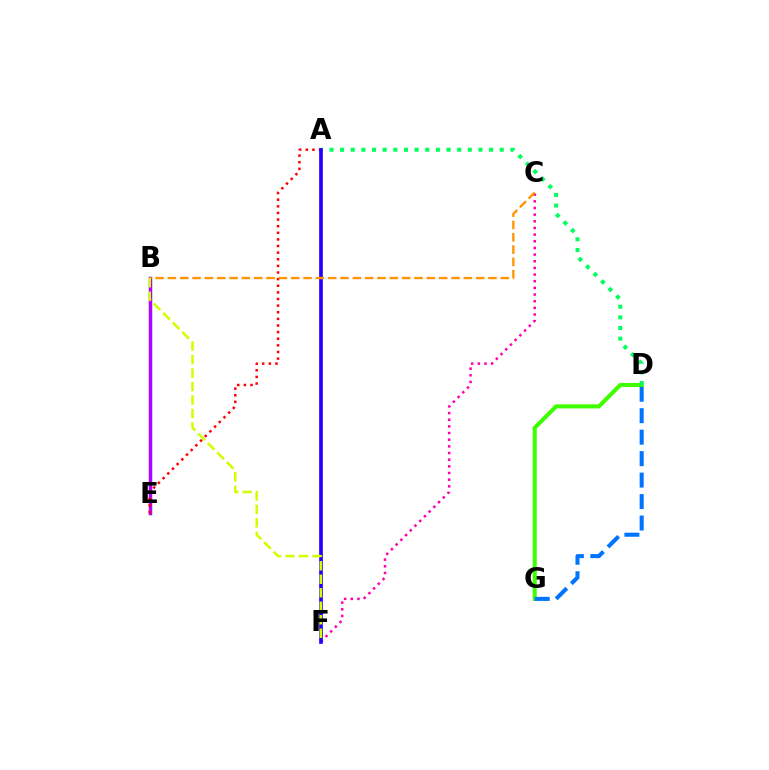{('B', 'E'): [{'color': '#00fff6', 'line_style': 'solid', 'thickness': 2.35}, {'color': '#b900ff', 'line_style': 'solid', 'thickness': 2.46}], ('C', 'F'): [{'color': '#ff00ac', 'line_style': 'dotted', 'thickness': 1.81}], ('D', 'G'): [{'color': '#3dff00', 'line_style': 'solid', 'thickness': 2.92}, {'color': '#0074ff', 'line_style': 'dashed', 'thickness': 2.92}], ('A', 'E'): [{'color': '#ff0000', 'line_style': 'dotted', 'thickness': 1.8}], ('A', 'D'): [{'color': '#00ff5c', 'line_style': 'dotted', 'thickness': 2.89}], ('A', 'F'): [{'color': '#2500ff', 'line_style': 'solid', 'thickness': 2.65}], ('B', 'C'): [{'color': '#ff9400', 'line_style': 'dashed', 'thickness': 1.67}], ('B', 'F'): [{'color': '#d1ff00', 'line_style': 'dashed', 'thickness': 1.83}]}